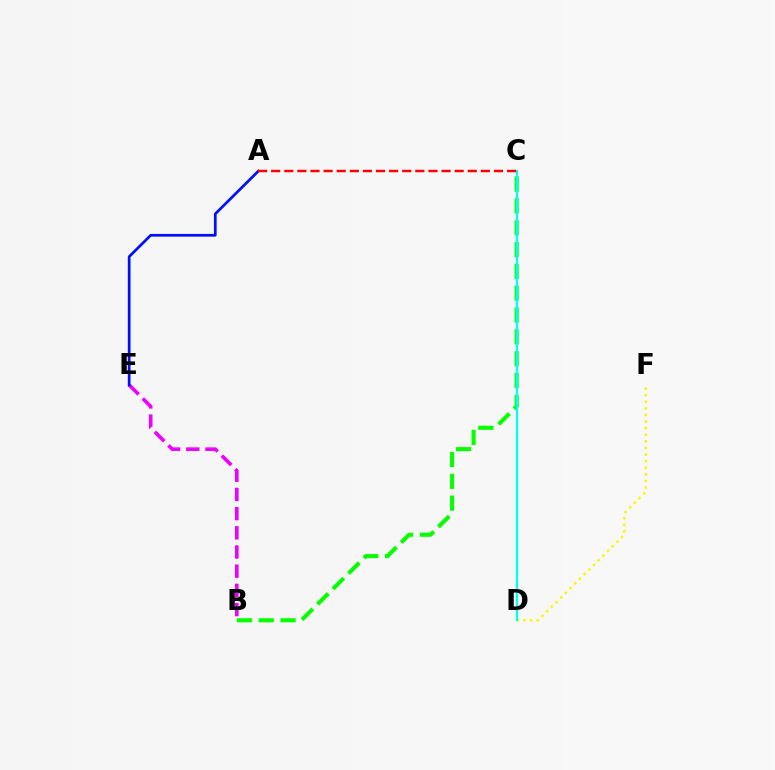{('B', 'E'): [{'color': '#ee00ff', 'line_style': 'dashed', 'thickness': 2.61}], ('B', 'C'): [{'color': '#08ff00', 'line_style': 'dashed', 'thickness': 2.97}], ('D', 'F'): [{'color': '#fcf500', 'line_style': 'dotted', 'thickness': 1.79}], ('A', 'E'): [{'color': '#0010ff', 'line_style': 'solid', 'thickness': 1.96}], ('C', 'D'): [{'color': '#00fff6', 'line_style': 'solid', 'thickness': 1.64}], ('A', 'C'): [{'color': '#ff0000', 'line_style': 'dashed', 'thickness': 1.78}]}